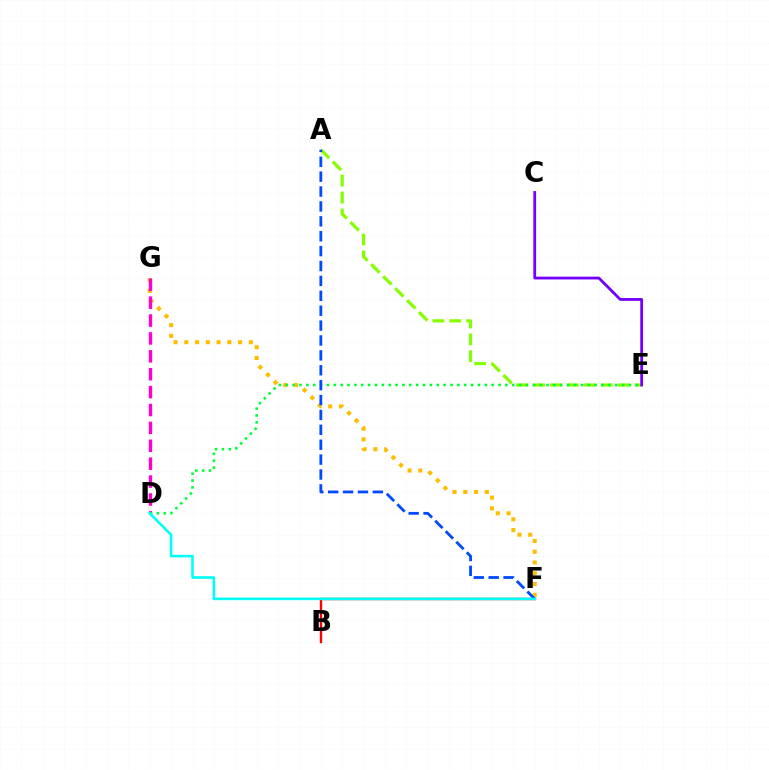{('A', 'E'): [{'color': '#84ff00', 'line_style': 'dashed', 'thickness': 2.3}], ('F', 'G'): [{'color': '#ffbd00', 'line_style': 'dotted', 'thickness': 2.93}], ('D', 'G'): [{'color': '#ff00cf', 'line_style': 'dashed', 'thickness': 2.43}], ('D', 'E'): [{'color': '#00ff39', 'line_style': 'dotted', 'thickness': 1.86}], ('B', 'F'): [{'color': '#ff0000', 'line_style': 'solid', 'thickness': 1.71}], ('A', 'F'): [{'color': '#004bff', 'line_style': 'dashed', 'thickness': 2.02}], ('D', 'F'): [{'color': '#00fff6', 'line_style': 'solid', 'thickness': 1.88}], ('C', 'E'): [{'color': '#7200ff', 'line_style': 'solid', 'thickness': 2.02}]}